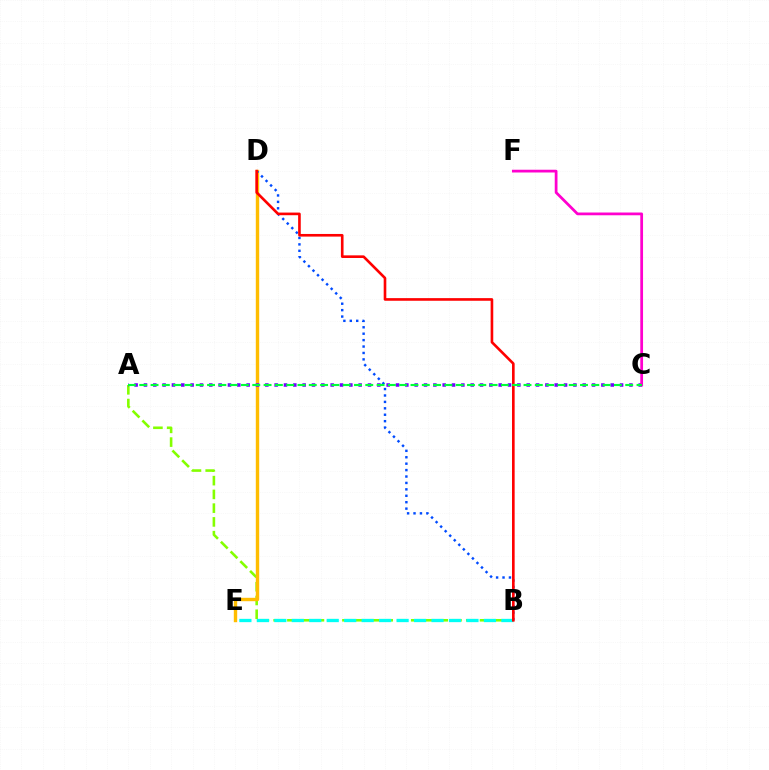{('A', 'B'): [{'color': '#84ff00', 'line_style': 'dashed', 'thickness': 1.87}], ('D', 'E'): [{'color': '#ffbd00', 'line_style': 'solid', 'thickness': 2.45}], ('B', 'E'): [{'color': '#00fff6', 'line_style': 'dashed', 'thickness': 2.37}], ('A', 'C'): [{'color': '#7200ff', 'line_style': 'dotted', 'thickness': 2.54}, {'color': '#00ff39', 'line_style': 'dashed', 'thickness': 1.54}], ('B', 'D'): [{'color': '#004bff', 'line_style': 'dotted', 'thickness': 1.74}, {'color': '#ff0000', 'line_style': 'solid', 'thickness': 1.9}], ('C', 'F'): [{'color': '#ff00cf', 'line_style': 'solid', 'thickness': 1.98}]}